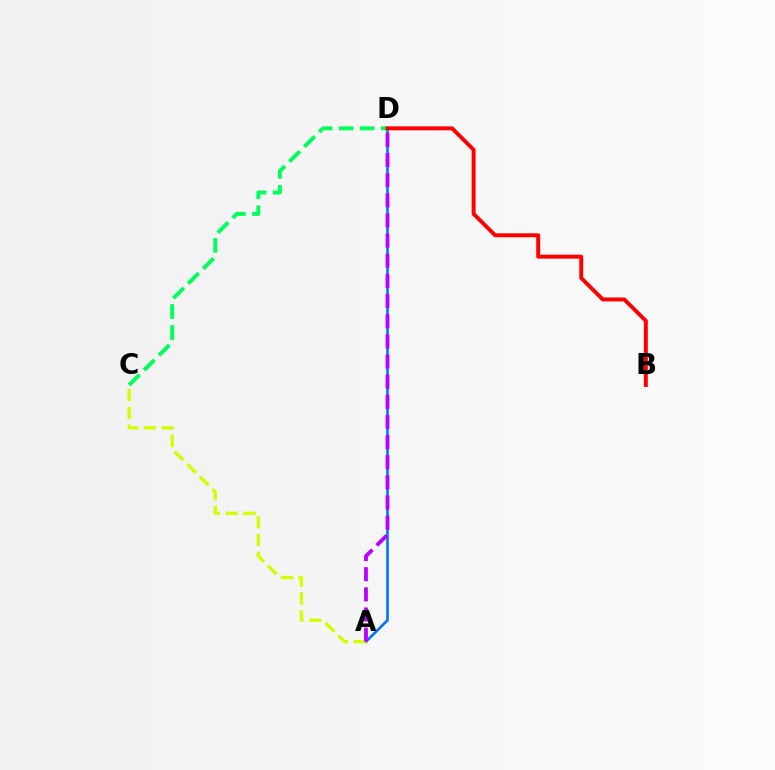{('A', 'D'): [{'color': '#0074ff', 'line_style': 'solid', 'thickness': 1.88}, {'color': '#b900ff', 'line_style': 'dashed', 'thickness': 2.74}], ('C', 'D'): [{'color': '#00ff5c', 'line_style': 'dashed', 'thickness': 2.86}], ('A', 'C'): [{'color': '#d1ff00', 'line_style': 'dashed', 'thickness': 2.42}], ('B', 'D'): [{'color': '#ff0000', 'line_style': 'solid', 'thickness': 2.83}]}